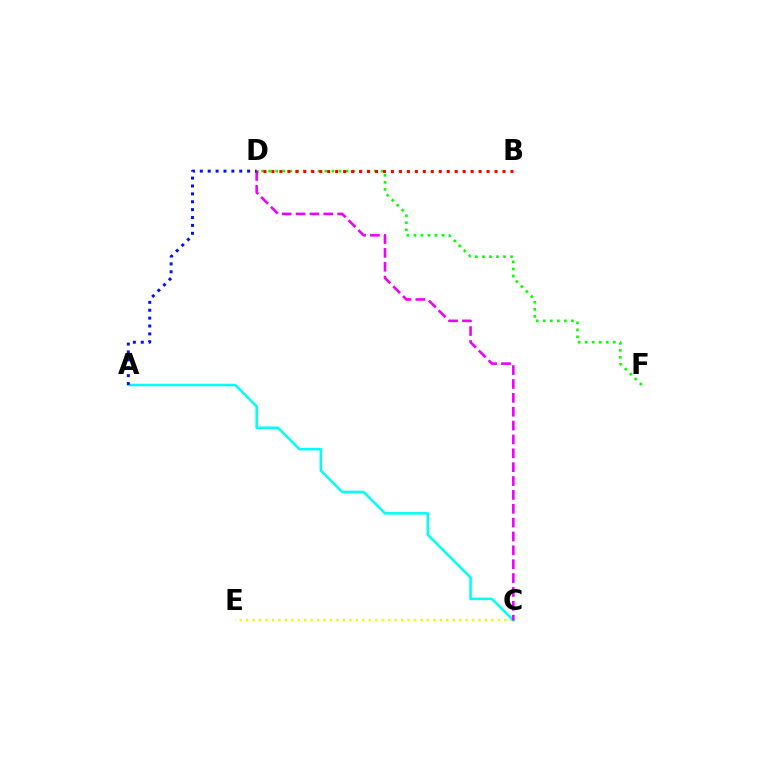{('C', 'E'): [{'color': '#fcf500', 'line_style': 'dotted', 'thickness': 1.75}], ('A', 'C'): [{'color': '#00fff6', 'line_style': 'solid', 'thickness': 1.84}], ('C', 'D'): [{'color': '#ee00ff', 'line_style': 'dashed', 'thickness': 1.88}], ('D', 'F'): [{'color': '#08ff00', 'line_style': 'dotted', 'thickness': 1.91}], ('B', 'D'): [{'color': '#ff0000', 'line_style': 'dotted', 'thickness': 2.17}], ('A', 'D'): [{'color': '#0010ff', 'line_style': 'dotted', 'thickness': 2.14}]}